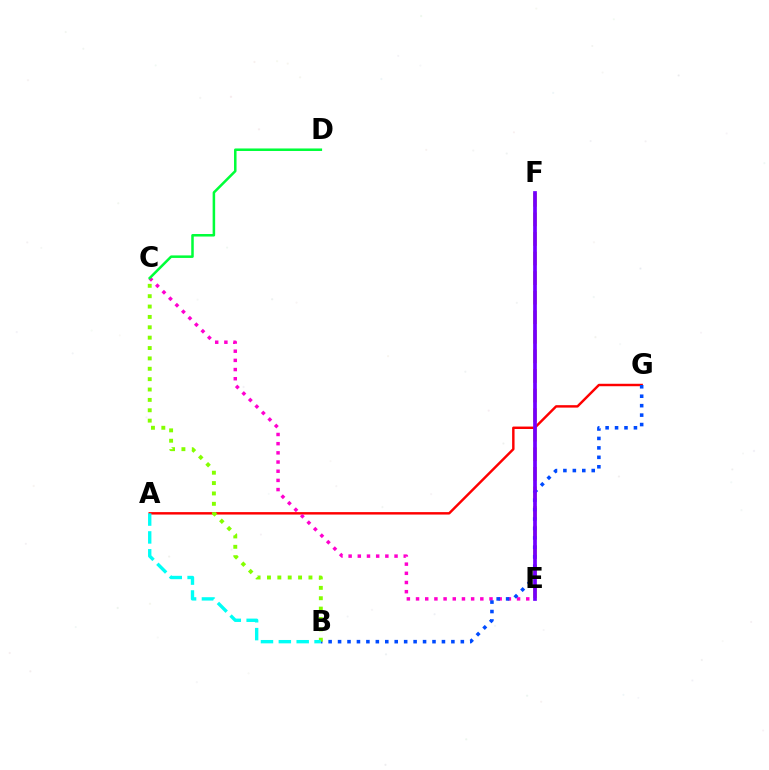{('E', 'F'): [{'color': '#ffbd00', 'line_style': 'dashed', 'thickness': 2.66}, {'color': '#7200ff', 'line_style': 'solid', 'thickness': 2.67}], ('A', 'G'): [{'color': '#ff0000', 'line_style': 'solid', 'thickness': 1.76}], ('C', 'E'): [{'color': '#ff00cf', 'line_style': 'dotted', 'thickness': 2.49}], ('C', 'D'): [{'color': '#00ff39', 'line_style': 'solid', 'thickness': 1.82}], ('B', 'G'): [{'color': '#004bff', 'line_style': 'dotted', 'thickness': 2.57}], ('B', 'C'): [{'color': '#84ff00', 'line_style': 'dotted', 'thickness': 2.82}], ('A', 'B'): [{'color': '#00fff6', 'line_style': 'dashed', 'thickness': 2.43}]}